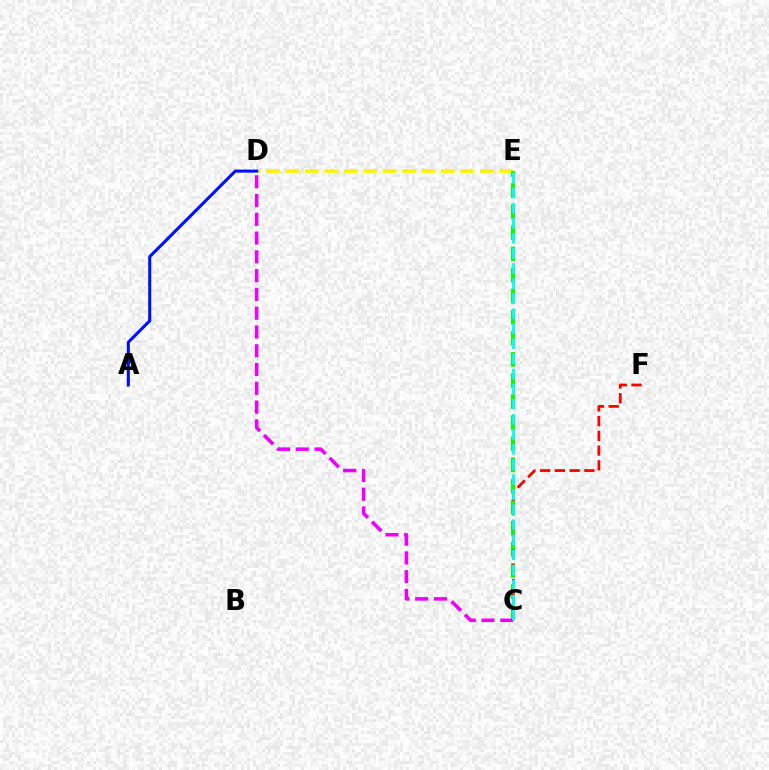{('D', 'E'): [{'color': '#fcf500', 'line_style': 'dashed', 'thickness': 2.64}], ('C', 'E'): [{'color': '#08ff00', 'line_style': 'dashed', 'thickness': 2.87}, {'color': '#00fff6', 'line_style': 'dashed', 'thickness': 2.05}], ('C', 'D'): [{'color': '#ee00ff', 'line_style': 'dashed', 'thickness': 2.55}], ('C', 'F'): [{'color': '#ff0000', 'line_style': 'dashed', 'thickness': 2.0}], ('A', 'D'): [{'color': '#0010ff', 'line_style': 'solid', 'thickness': 2.2}]}